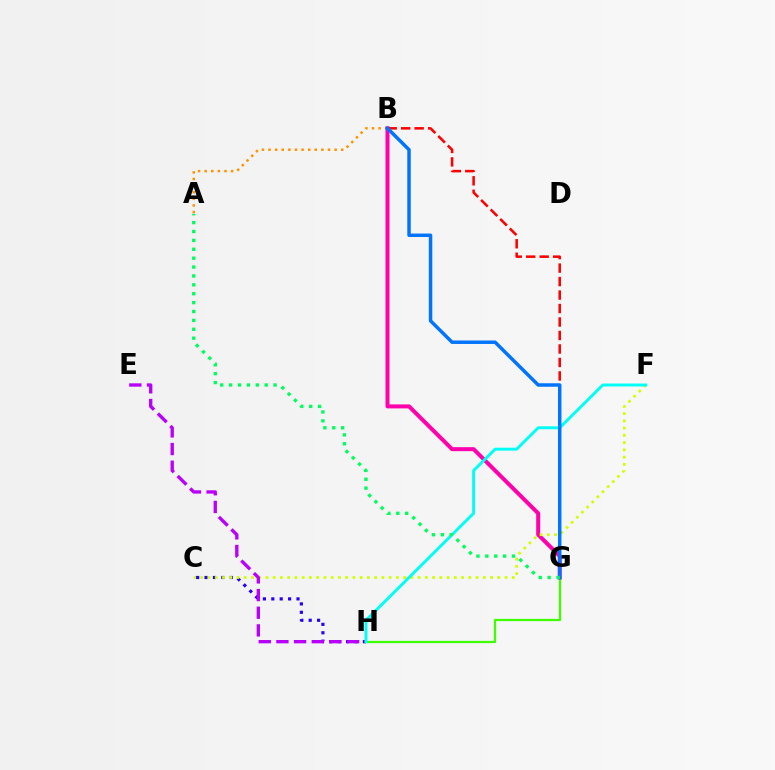{('C', 'H'): [{'color': '#2500ff', 'line_style': 'dotted', 'thickness': 2.28}], ('A', 'B'): [{'color': '#ff9400', 'line_style': 'dotted', 'thickness': 1.8}], ('G', 'H'): [{'color': '#3dff00', 'line_style': 'solid', 'thickness': 1.62}], ('B', 'G'): [{'color': '#ff00ac', 'line_style': 'solid', 'thickness': 2.88}, {'color': '#ff0000', 'line_style': 'dashed', 'thickness': 1.83}, {'color': '#0074ff', 'line_style': 'solid', 'thickness': 2.5}], ('C', 'F'): [{'color': '#d1ff00', 'line_style': 'dotted', 'thickness': 1.97}], ('E', 'H'): [{'color': '#b900ff', 'line_style': 'dashed', 'thickness': 2.4}], ('F', 'H'): [{'color': '#00fff6', 'line_style': 'solid', 'thickness': 2.11}], ('A', 'G'): [{'color': '#00ff5c', 'line_style': 'dotted', 'thickness': 2.42}]}